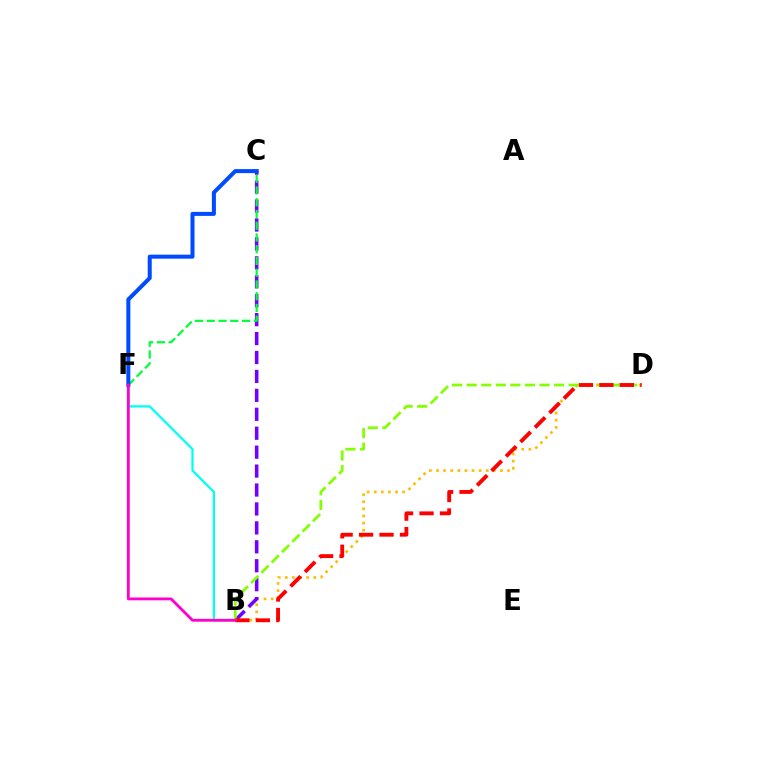{('B', 'D'): [{'color': '#ffbd00', 'line_style': 'dotted', 'thickness': 1.93}, {'color': '#84ff00', 'line_style': 'dashed', 'thickness': 1.98}, {'color': '#ff0000', 'line_style': 'dashed', 'thickness': 2.78}], ('B', 'C'): [{'color': '#7200ff', 'line_style': 'dashed', 'thickness': 2.57}], ('B', 'F'): [{'color': '#00fff6', 'line_style': 'solid', 'thickness': 1.62}, {'color': '#ff00cf', 'line_style': 'solid', 'thickness': 2.04}], ('C', 'F'): [{'color': '#00ff39', 'line_style': 'dashed', 'thickness': 1.6}, {'color': '#004bff', 'line_style': 'solid', 'thickness': 2.89}]}